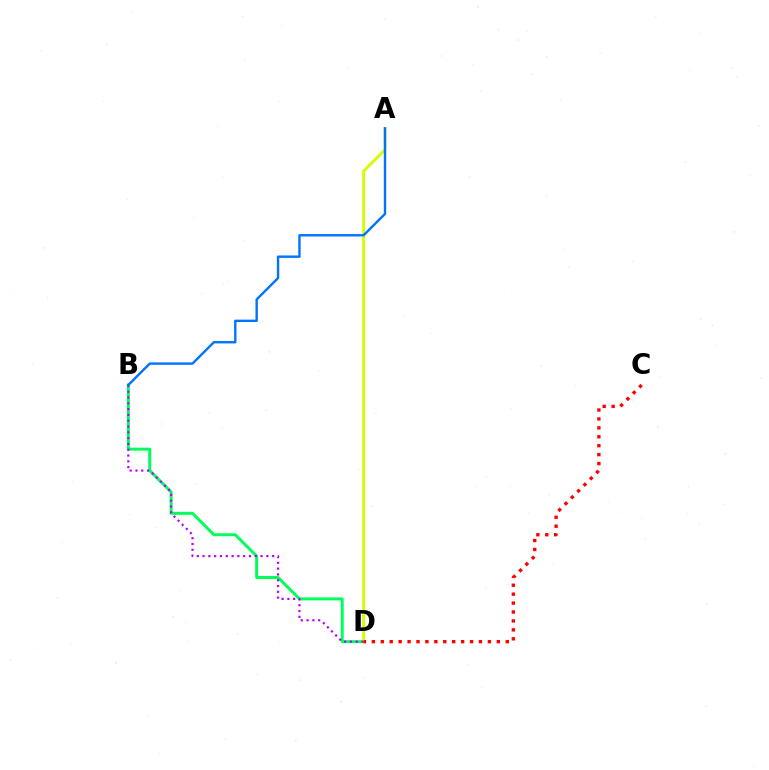{('B', 'D'): [{'color': '#00ff5c', 'line_style': 'solid', 'thickness': 2.14}, {'color': '#b900ff', 'line_style': 'dotted', 'thickness': 1.58}], ('A', 'D'): [{'color': '#d1ff00', 'line_style': 'solid', 'thickness': 2.09}], ('A', 'B'): [{'color': '#0074ff', 'line_style': 'solid', 'thickness': 1.72}], ('C', 'D'): [{'color': '#ff0000', 'line_style': 'dotted', 'thickness': 2.43}]}